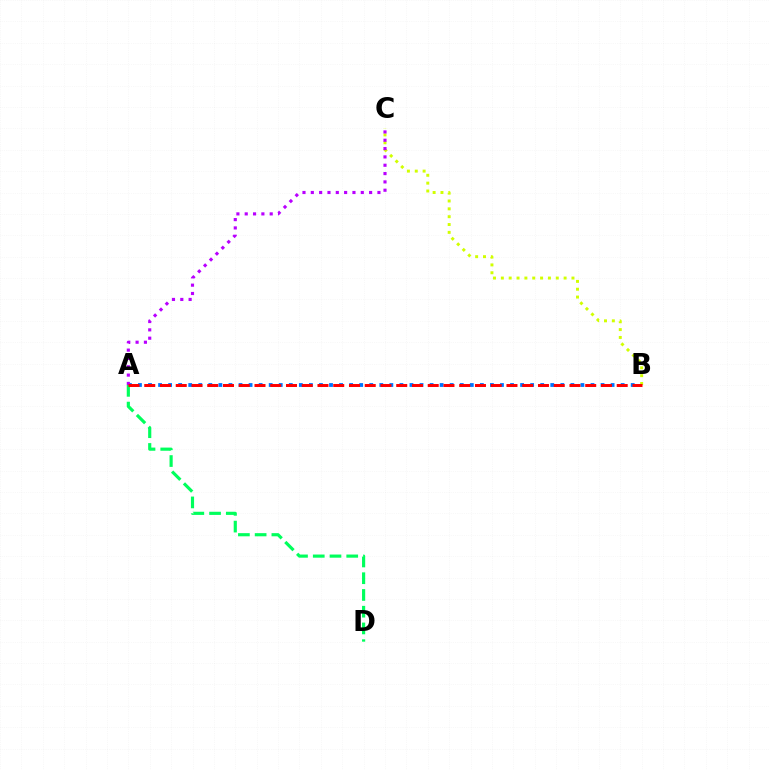{('A', 'B'): [{'color': '#0074ff', 'line_style': 'dotted', 'thickness': 2.73}, {'color': '#ff0000', 'line_style': 'dashed', 'thickness': 2.14}], ('B', 'C'): [{'color': '#d1ff00', 'line_style': 'dotted', 'thickness': 2.13}], ('A', 'C'): [{'color': '#b900ff', 'line_style': 'dotted', 'thickness': 2.26}], ('A', 'D'): [{'color': '#00ff5c', 'line_style': 'dashed', 'thickness': 2.27}]}